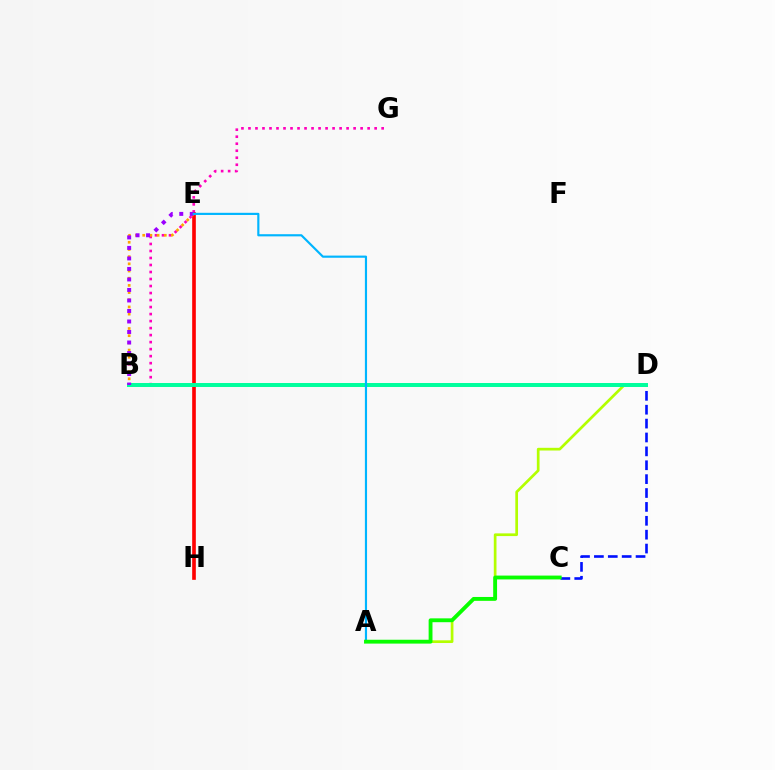{('A', 'D'): [{'color': '#b3ff00', 'line_style': 'solid', 'thickness': 1.94}], ('B', 'G'): [{'color': '#ff00bd', 'line_style': 'dotted', 'thickness': 1.9}], ('C', 'D'): [{'color': '#0010ff', 'line_style': 'dashed', 'thickness': 1.89}], ('E', 'H'): [{'color': '#ff0000', 'line_style': 'solid', 'thickness': 2.63}], ('B', 'E'): [{'color': '#ffa500', 'line_style': 'dotted', 'thickness': 1.95}, {'color': '#9b00ff', 'line_style': 'dotted', 'thickness': 2.86}], ('B', 'D'): [{'color': '#00ff9d', 'line_style': 'solid', 'thickness': 2.86}], ('A', 'E'): [{'color': '#00b5ff', 'line_style': 'solid', 'thickness': 1.55}], ('A', 'C'): [{'color': '#08ff00', 'line_style': 'solid', 'thickness': 2.77}]}